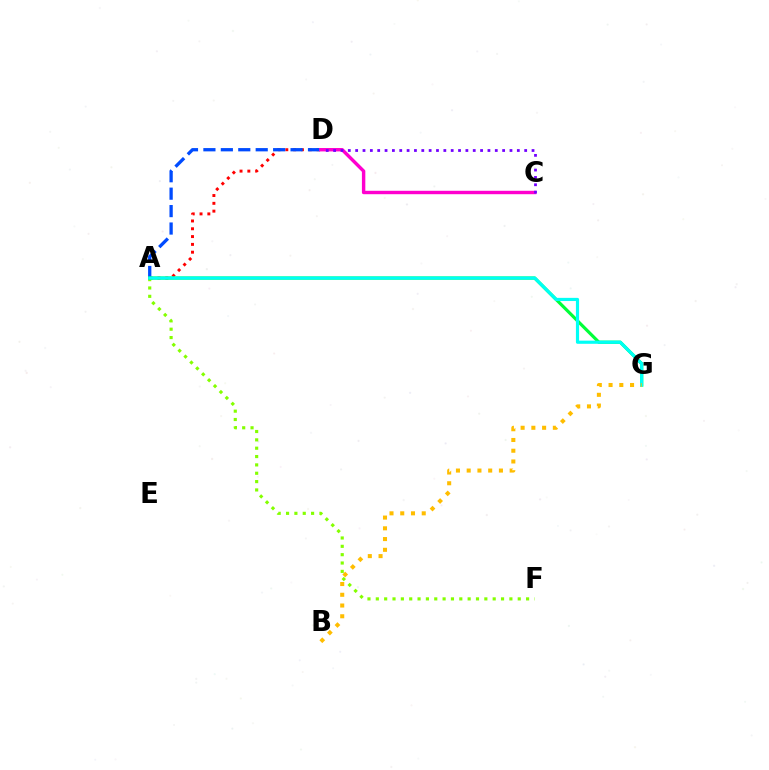{('A', 'D'): [{'color': '#ff0000', 'line_style': 'dotted', 'thickness': 2.12}, {'color': '#004bff', 'line_style': 'dashed', 'thickness': 2.37}], ('A', 'F'): [{'color': '#84ff00', 'line_style': 'dotted', 'thickness': 2.27}], ('A', 'G'): [{'color': '#00ff39', 'line_style': 'solid', 'thickness': 2.29}, {'color': '#00fff6', 'line_style': 'solid', 'thickness': 2.28}], ('C', 'D'): [{'color': '#ff00cf', 'line_style': 'solid', 'thickness': 2.46}, {'color': '#7200ff', 'line_style': 'dotted', 'thickness': 2.0}], ('B', 'G'): [{'color': '#ffbd00', 'line_style': 'dotted', 'thickness': 2.92}]}